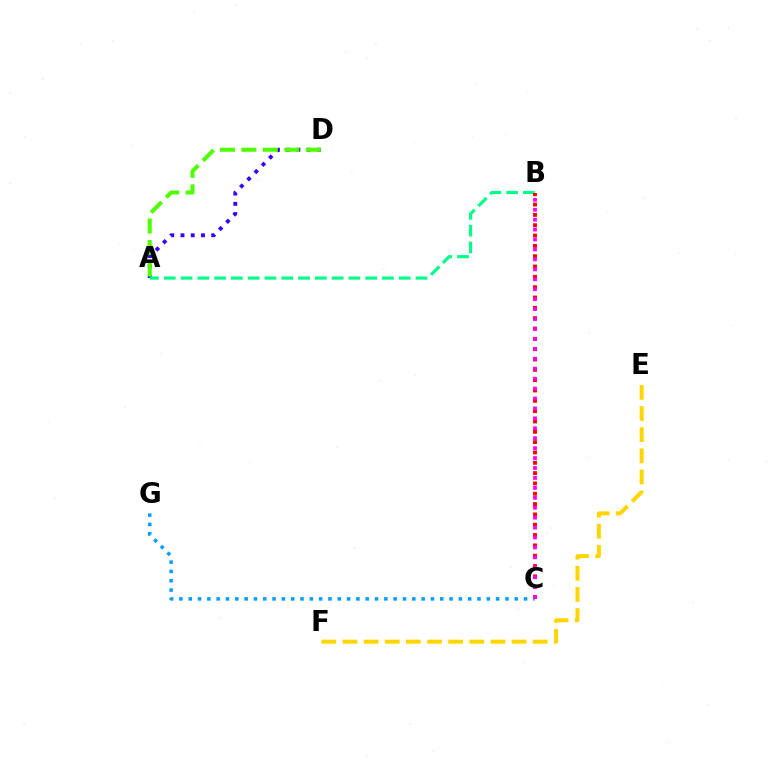{('A', 'D'): [{'color': '#3700ff', 'line_style': 'dotted', 'thickness': 2.78}, {'color': '#4fff00', 'line_style': 'dashed', 'thickness': 2.92}], ('E', 'F'): [{'color': '#ffd500', 'line_style': 'dashed', 'thickness': 2.87}], ('A', 'B'): [{'color': '#00ff86', 'line_style': 'dashed', 'thickness': 2.28}], ('B', 'C'): [{'color': '#ff0000', 'line_style': 'dotted', 'thickness': 2.81}, {'color': '#ff00ed', 'line_style': 'dotted', 'thickness': 2.7}], ('C', 'G'): [{'color': '#009eff', 'line_style': 'dotted', 'thickness': 2.53}]}